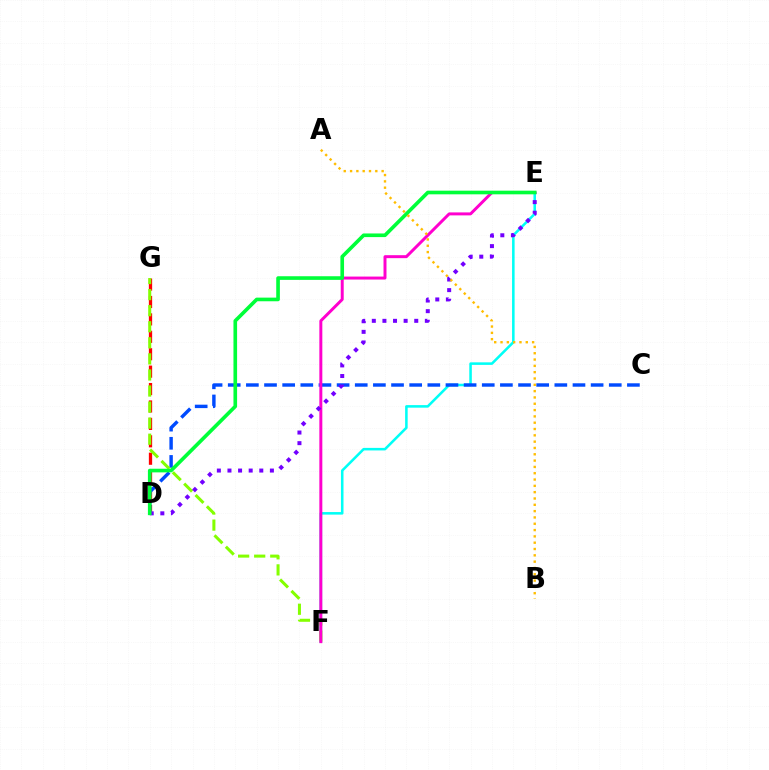{('E', 'F'): [{'color': '#00fff6', 'line_style': 'solid', 'thickness': 1.84}, {'color': '#ff00cf', 'line_style': 'solid', 'thickness': 2.14}], ('D', 'G'): [{'color': '#ff0000', 'line_style': 'dashed', 'thickness': 2.37}], ('C', 'D'): [{'color': '#004bff', 'line_style': 'dashed', 'thickness': 2.46}], ('F', 'G'): [{'color': '#84ff00', 'line_style': 'dashed', 'thickness': 2.18}], ('D', 'E'): [{'color': '#7200ff', 'line_style': 'dotted', 'thickness': 2.88}, {'color': '#00ff39', 'line_style': 'solid', 'thickness': 2.62}], ('A', 'B'): [{'color': '#ffbd00', 'line_style': 'dotted', 'thickness': 1.72}]}